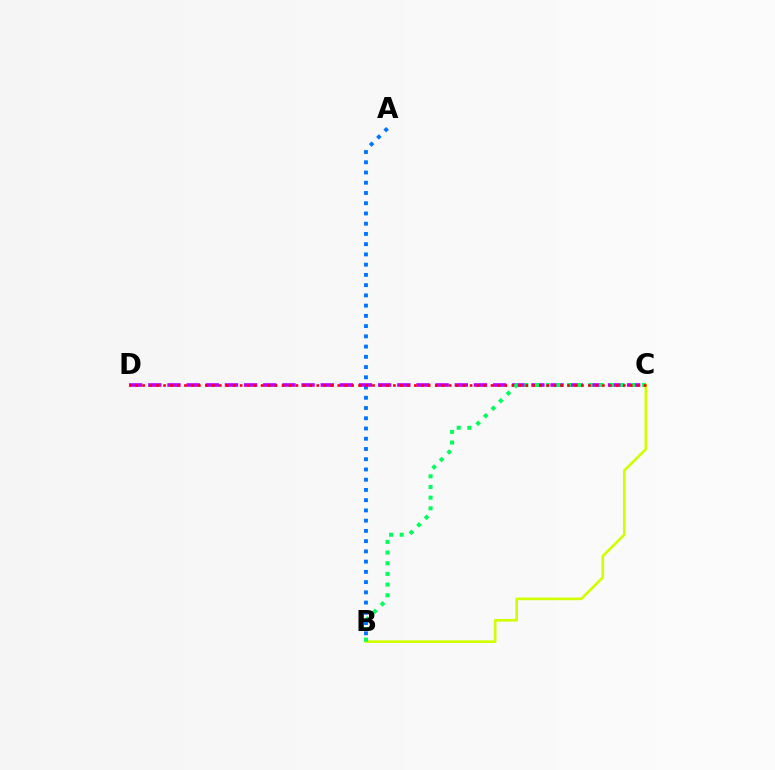{('A', 'B'): [{'color': '#0074ff', 'line_style': 'dotted', 'thickness': 2.78}], ('C', 'D'): [{'color': '#b900ff', 'line_style': 'dashed', 'thickness': 2.6}, {'color': '#ff0000', 'line_style': 'dotted', 'thickness': 1.89}], ('B', 'C'): [{'color': '#d1ff00', 'line_style': 'solid', 'thickness': 1.9}, {'color': '#00ff5c', 'line_style': 'dotted', 'thickness': 2.9}]}